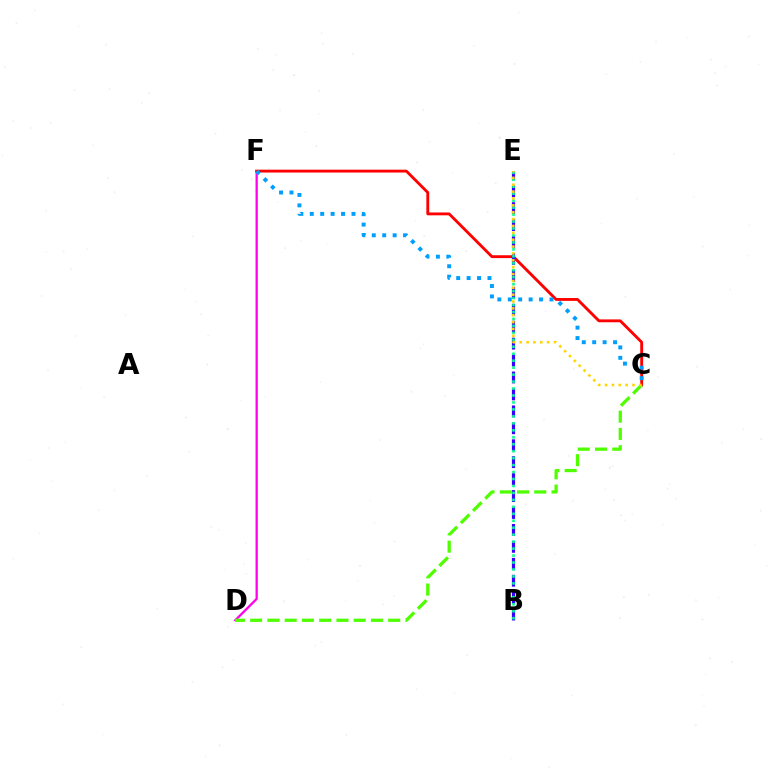{('D', 'F'): [{'color': '#ff00ed', 'line_style': 'solid', 'thickness': 1.65}], ('C', 'F'): [{'color': '#ff0000', 'line_style': 'solid', 'thickness': 2.06}, {'color': '#009eff', 'line_style': 'dotted', 'thickness': 2.83}], ('B', 'E'): [{'color': '#3700ff', 'line_style': 'dashed', 'thickness': 2.3}, {'color': '#00ff86', 'line_style': 'dotted', 'thickness': 1.89}], ('C', 'D'): [{'color': '#4fff00', 'line_style': 'dashed', 'thickness': 2.34}], ('C', 'E'): [{'color': '#ffd500', 'line_style': 'dotted', 'thickness': 1.87}]}